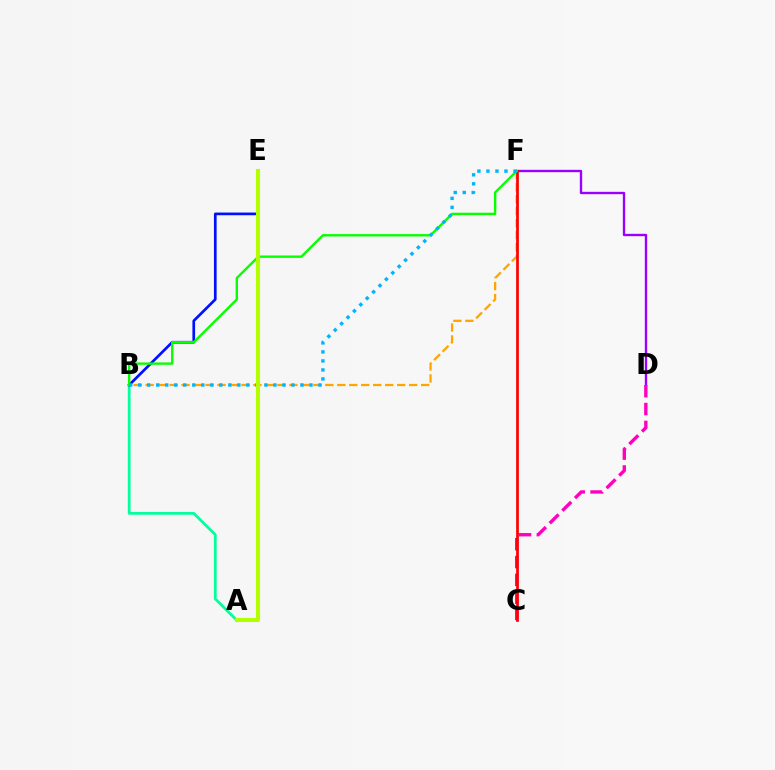{('D', 'F'): [{'color': '#9b00ff', 'line_style': 'solid', 'thickness': 1.7}], ('A', 'B'): [{'color': '#00ff9d', 'line_style': 'solid', 'thickness': 1.98}], ('C', 'D'): [{'color': '#ff00bd', 'line_style': 'dashed', 'thickness': 2.42}], ('B', 'F'): [{'color': '#ffa500', 'line_style': 'dashed', 'thickness': 1.63}, {'color': '#08ff00', 'line_style': 'solid', 'thickness': 1.71}, {'color': '#00b5ff', 'line_style': 'dotted', 'thickness': 2.45}], ('B', 'E'): [{'color': '#0010ff', 'line_style': 'solid', 'thickness': 1.94}], ('C', 'F'): [{'color': '#ff0000', 'line_style': 'solid', 'thickness': 1.95}], ('A', 'E'): [{'color': '#b3ff00', 'line_style': 'solid', 'thickness': 2.96}]}